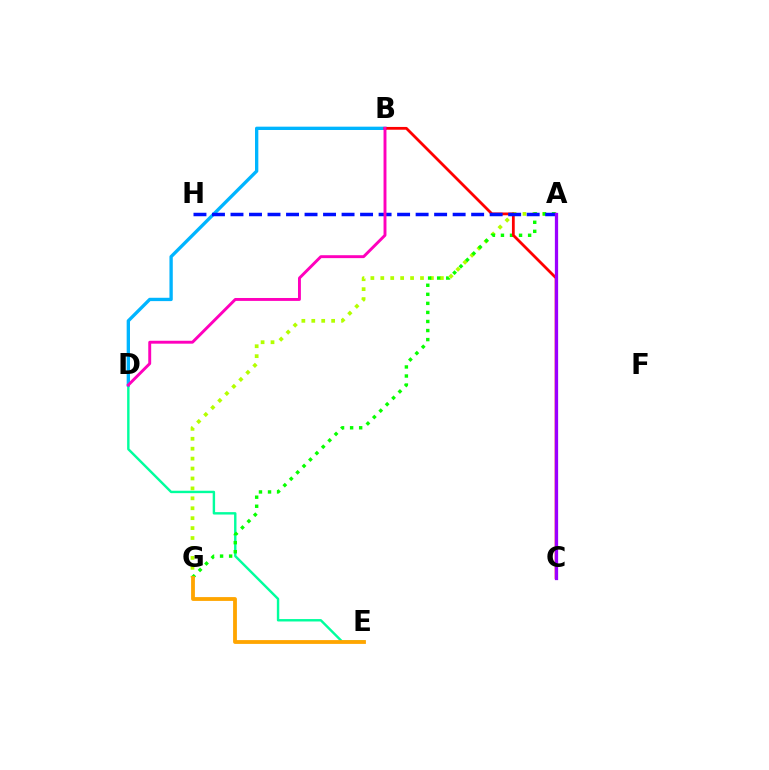{('A', 'G'): [{'color': '#b3ff00', 'line_style': 'dotted', 'thickness': 2.7}, {'color': '#08ff00', 'line_style': 'dotted', 'thickness': 2.46}], ('D', 'E'): [{'color': '#00ff9d', 'line_style': 'solid', 'thickness': 1.74}], ('B', 'D'): [{'color': '#00b5ff', 'line_style': 'solid', 'thickness': 2.4}, {'color': '#ff00bd', 'line_style': 'solid', 'thickness': 2.1}], ('B', 'C'): [{'color': '#ff0000', 'line_style': 'solid', 'thickness': 2.01}], ('A', 'H'): [{'color': '#0010ff', 'line_style': 'dashed', 'thickness': 2.51}], ('A', 'C'): [{'color': '#9b00ff', 'line_style': 'solid', 'thickness': 2.34}], ('E', 'G'): [{'color': '#ffa500', 'line_style': 'solid', 'thickness': 2.74}]}